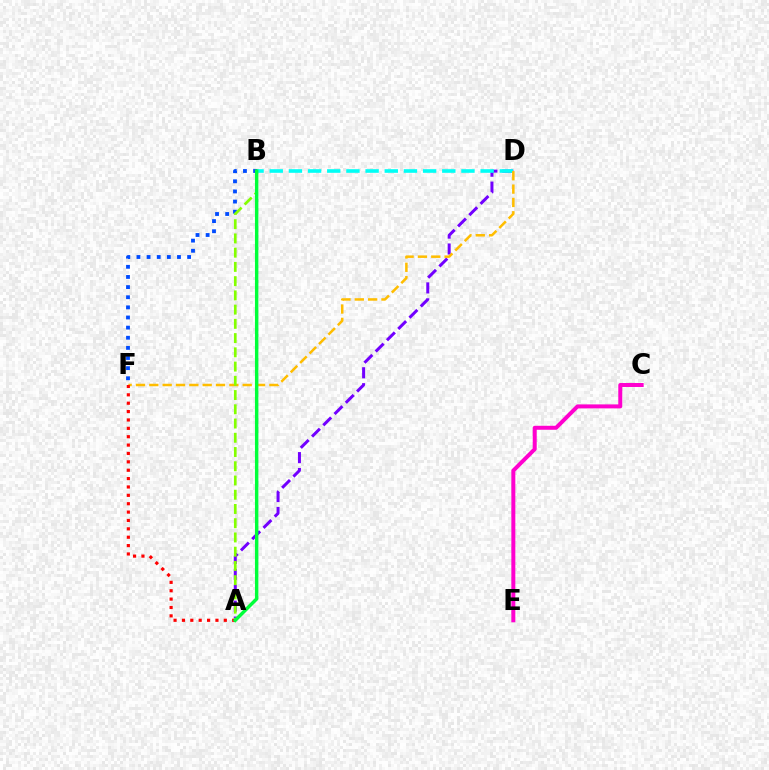{('B', 'F'): [{'color': '#004bff', 'line_style': 'dotted', 'thickness': 2.75}], ('A', 'D'): [{'color': '#7200ff', 'line_style': 'dashed', 'thickness': 2.16}], ('B', 'D'): [{'color': '#00fff6', 'line_style': 'dashed', 'thickness': 2.6}], ('C', 'E'): [{'color': '#ff00cf', 'line_style': 'solid', 'thickness': 2.87}], ('D', 'F'): [{'color': '#ffbd00', 'line_style': 'dashed', 'thickness': 1.81}], ('A', 'F'): [{'color': '#ff0000', 'line_style': 'dotted', 'thickness': 2.28}], ('A', 'B'): [{'color': '#84ff00', 'line_style': 'dashed', 'thickness': 1.93}, {'color': '#00ff39', 'line_style': 'solid', 'thickness': 2.47}]}